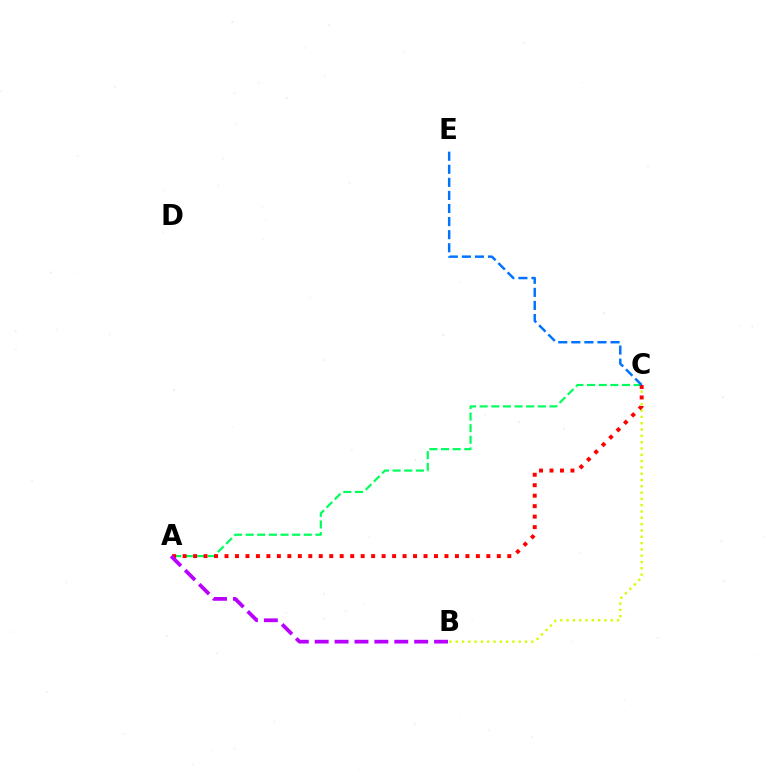{('B', 'C'): [{'color': '#d1ff00', 'line_style': 'dotted', 'thickness': 1.71}], ('A', 'C'): [{'color': '#00ff5c', 'line_style': 'dashed', 'thickness': 1.58}, {'color': '#ff0000', 'line_style': 'dotted', 'thickness': 2.85}], ('C', 'E'): [{'color': '#0074ff', 'line_style': 'dashed', 'thickness': 1.78}], ('A', 'B'): [{'color': '#b900ff', 'line_style': 'dashed', 'thickness': 2.7}]}